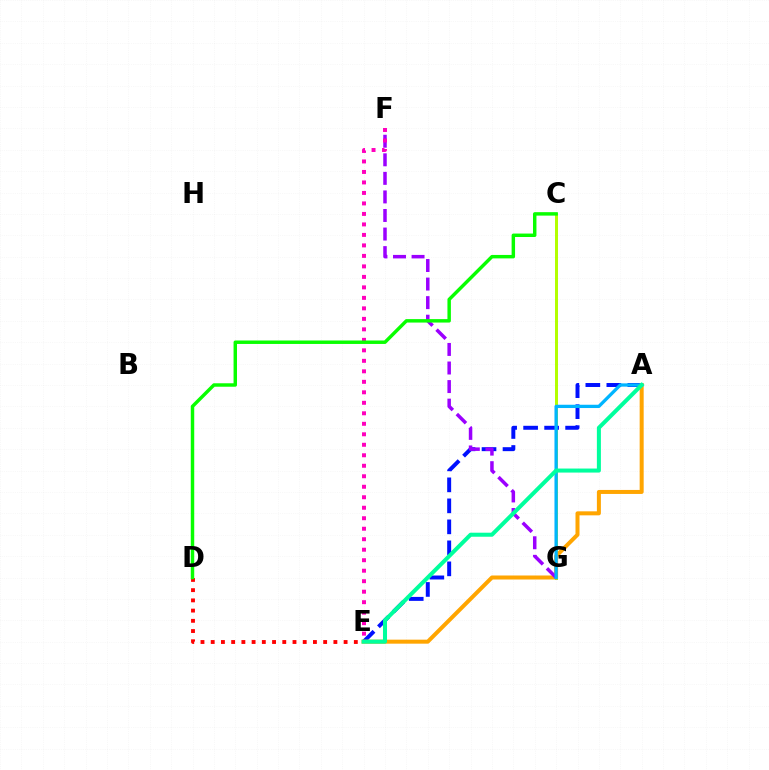{('C', 'G'): [{'color': '#b3ff00', 'line_style': 'solid', 'thickness': 2.15}], ('A', 'E'): [{'color': '#0010ff', 'line_style': 'dashed', 'thickness': 2.85}, {'color': '#ffa500', 'line_style': 'solid', 'thickness': 2.88}, {'color': '#00ff9d', 'line_style': 'solid', 'thickness': 2.9}], ('F', 'G'): [{'color': '#9b00ff', 'line_style': 'dashed', 'thickness': 2.52}], ('D', 'E'): [{'color': '#ff0000', 'line_style': 'dotted', 'thickness': 2.78}], ('A', 'G'): [{'color': '#00b5ff', 'line_style': 'solid', 'thickness': 2.37}], ('E', 'F'): [{'color': '#ff00bd', 'line_style': 'dotted', 'thickness': 2.85}], ('C', 'D'): [{'color': '#08ff00', 'line_style': 'solid', 'thickness': 2.48}]}